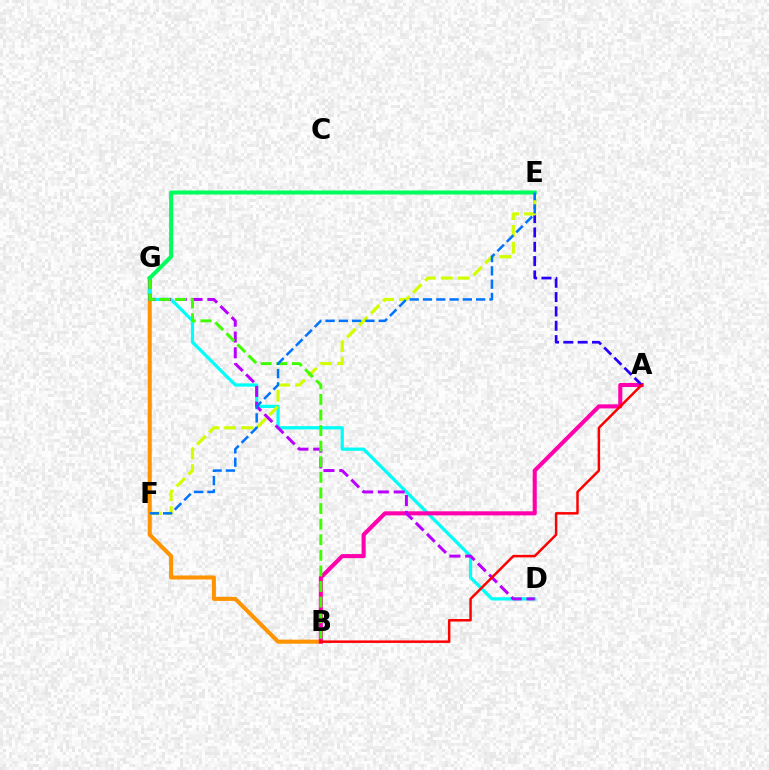{('B', 'G'): [{'color': '#ff9400', 'line_style': 'solid', 'thickness': 2.91}, {'color': '#3dff00', 'line_style': 'dashed', 'thickness': 2.12}], ('D', 'G'): [{'color': '#00fff6', 'line_style': 'solid', 'thickness': 2.33}, {'color': '#b900ff', 'line_style': 'dashed', 'thickness': 2.15}], ('A', 'B'): [{'color': '#ff00ac', 'line_style': 'solid', 'thickness': 2.93}, {'color': '#ff0000', 'line_style': 'solid', 'thickness': 1.78}], ('A', 'E'): [{'color': '#2500ff', 'line_style': 'dashed', 'thickness': 1.95}], ('E', 'F'): [{'color': '#d1ff00', 'line_style': 'dashed', 'thickness': 2.29}, {'color': '#0074ff', 'line_style': 'dashed', 'thickness': 1.8}], ('E', 'G'): [{'color': '#00ff5c', 'line_style': 'solid', 'thickness': 2.91}]}